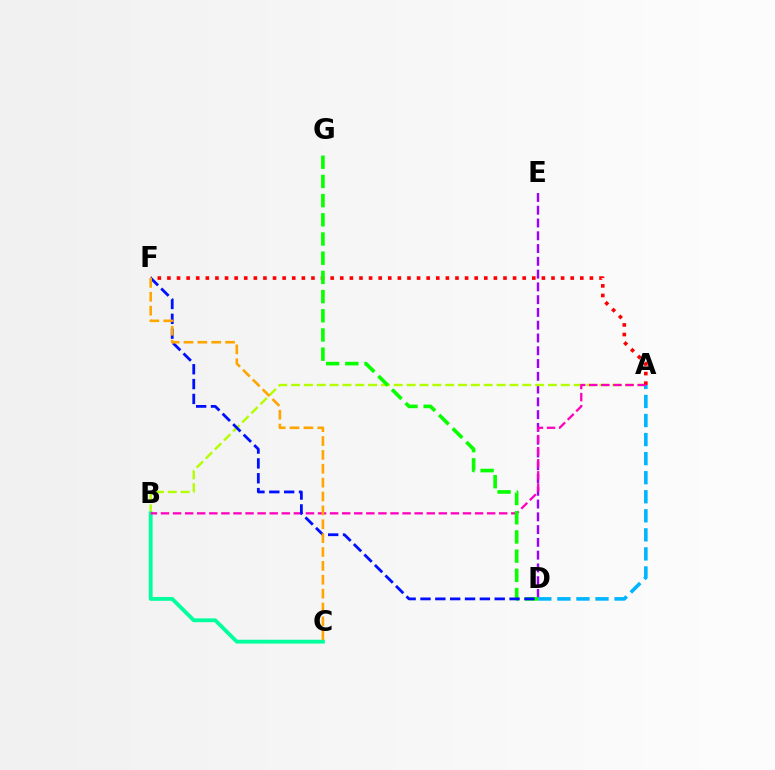{('D', 'E'): [{'color': '#9b00ff', 'line_style': 'dashed', 'thickness': 1.74}], ('A', 'B'): [{'color': '#b3ff00', 'line_style': 'dashed', 'thickness': 1.75}, {'color': '#ff00bd', 'line_style': 'dashed', 'thickness': 1.64}], ('B', 'C'): [{'color': '#00ff9d', 'line_style': 'solid', 'thickness': 2.76}], ('A', 'F'): [{'color': '#ff0000', 'line_style': 'dotted', 'thickness': 2.61}], ('A', 'D'): [{'color': '#00b5ff', 'line_style': 'dashed', 'thickness': 2.59}], ('D', 'G'): [{'color': '#08ff00', 'line_style': 'dashed', 'thickness': 2.61}], ('D', 'F'): [{'color': '#0010ff', 'line_style': 'dashed', 'thickness': 2.02}], ('C', 'F'): [{'color': '#ffa500', 'line_style': 'dashed', 'thickness': 1.88}]}